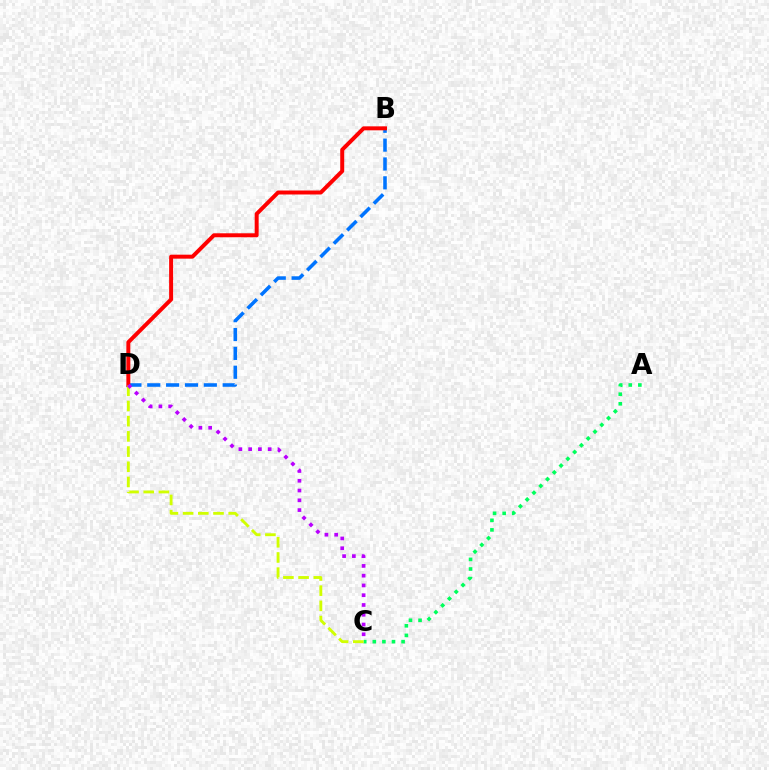{('B', 'D'): [{'color': '#0074ff', 'line_style': 'dashed', 'thickness': 2.56}, {'color': '#ff0000', 'line_style': 'solid', 'thickness': 2.86}], ('A', 'C'): [{'color': '#00ff5c', 'line_style': 'dotted', 'thickness': 2.61}], ('C', 'D'): [{'color': '#d1ff00', 'line_style': 'dashed', 'thickness': 2.06}, {'color': '#b900ff', 'line_style': 'dotted', 'thickness': 2.65}]}